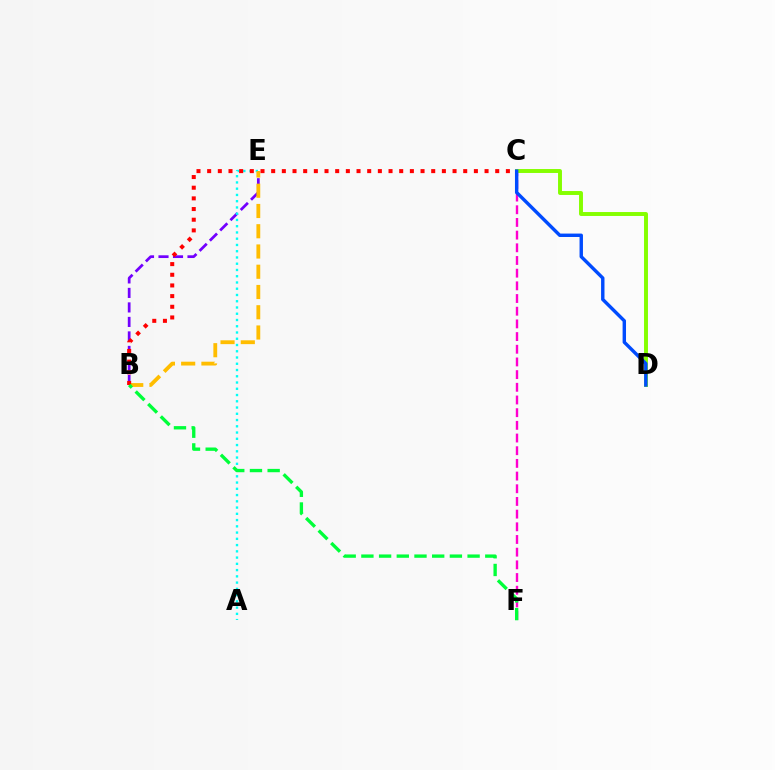{('B', 'E'): [{'color': '#7200ff', 'line_style': 'dashed', 'thickness': 1.97}, {'color': '#ffbd00', 'line_style': 'dashed', 'thickness': 2.75}], ('C', 'F'): [{'color': '#ff00cf', 'line_style': 'dashed', 'thickness': 1.72}], ('A', 'E'): [{'color': '#00fff6', 'line_style': 'dotted', 'thickness': 1.7}], ('B', 'C'): [{'color': '#ff0000', 'line_style': 'dotted', 'thickness': 2.9}], ('C', 'D'): [{'color': '#84ff00', 'line_style': 'solid', 'thickness': 2.83}, {'color': '#004bff', 'line_style': 'solid', 'thickness': 2.46}], ('B', 'F'): [{'color': '#00ff39', 'line_style': 'dashed', 'thickness': 2.4}]}